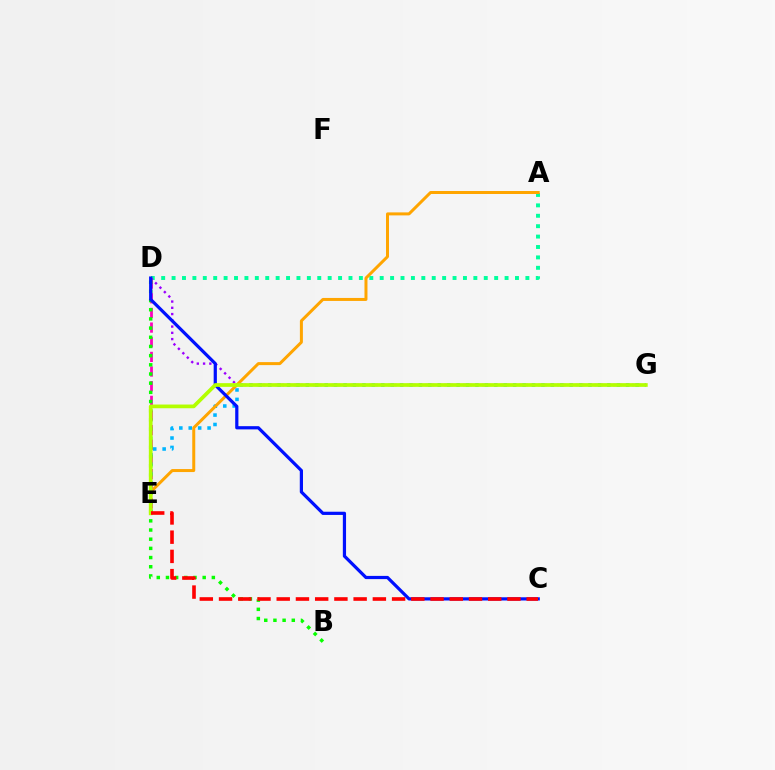{('A', 'D'): [{'color': '#00ff9d', 'line_style': 'dotted', 'thickness': 2.83}], ('D', 'E'): [{'color': '#ff00bd', 'line_style': 'dashed', 'thickness': 1.99}], ('D', 'G'): [{'color': '#9b00ff', 'line_style': 'dotted', 'thickness': 1.7}], ('E', 'G'): [{'color': '#00b5ff', 'line_style': 'dotted', 'thickness': 2.56}, {'color': '#b3ff00', 'line_style': 'solid', 'thickness': 2.67}], ('A', 'E'): [{'color': '#ffa500', 'line_style': 'solid', 'thickness': 2.16}], ('B', 'D'): [{'color': '#08ff00', 'line_style': 'dotted', 'thickness': 2.49}], ('C', 'D'): [{'color': '#0010ff', 'line_style': 'solid', 'thickness': 2.31}], ('C', 'E'): [{'color': '#ff0000', 'line_style': 'dashed', 'thickness': 2.61}]}